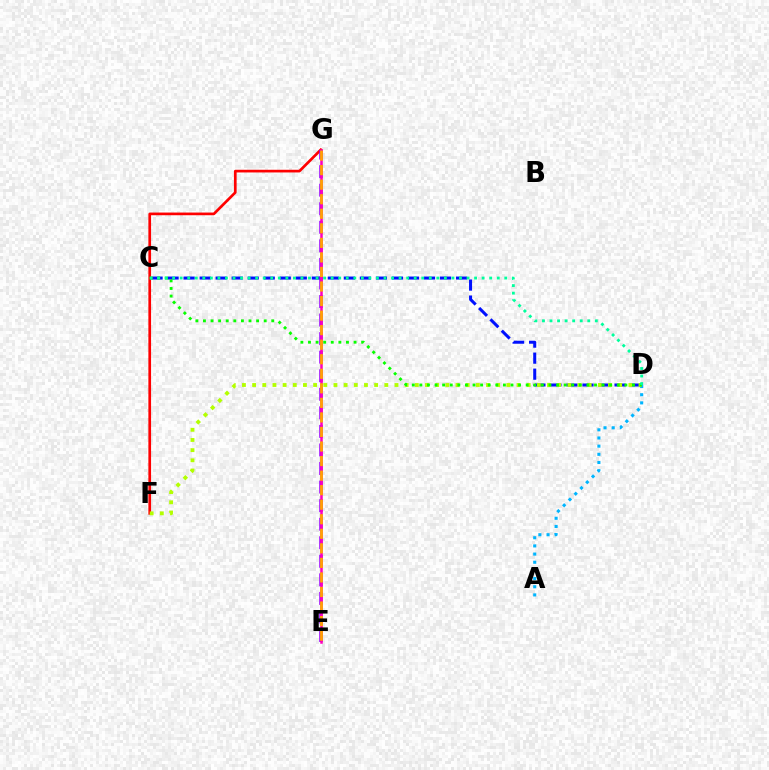{('A', 'D'): [{'color': '#00b5ff', 'line_style': 'dotted', 'thickness': 2.22}], ('F', 'G'): [{'color': '#ff0000', 'line_style': 'solid', 'thickness': 1.93}], ('C', 'D'): [{'color': '#0010ff', 'line_style': 'dashed', 'thickness': 2.18}, {'color': '#08ff00', 'line_style': 'dotted', 'thickness': 2.06}, {'color': '#00ff9d', 'line_style': 'dotted', 'thickness': 2.05}], ('E', 'G'): [{'color': '#9b00ff', 'line_style': 'dashed', 'thickness': 2.52}, {'color': '#ff00bd', 'line_style': 'solid', 'thickness': 1.81}, {'color': '#ffa500', 'line_style': 'dashed', 'thickness': 1.98}], ('D', 'F'): [{'color': '#b3ff00', 'line_style': 'dotted', 'thickness': 2.76}]}